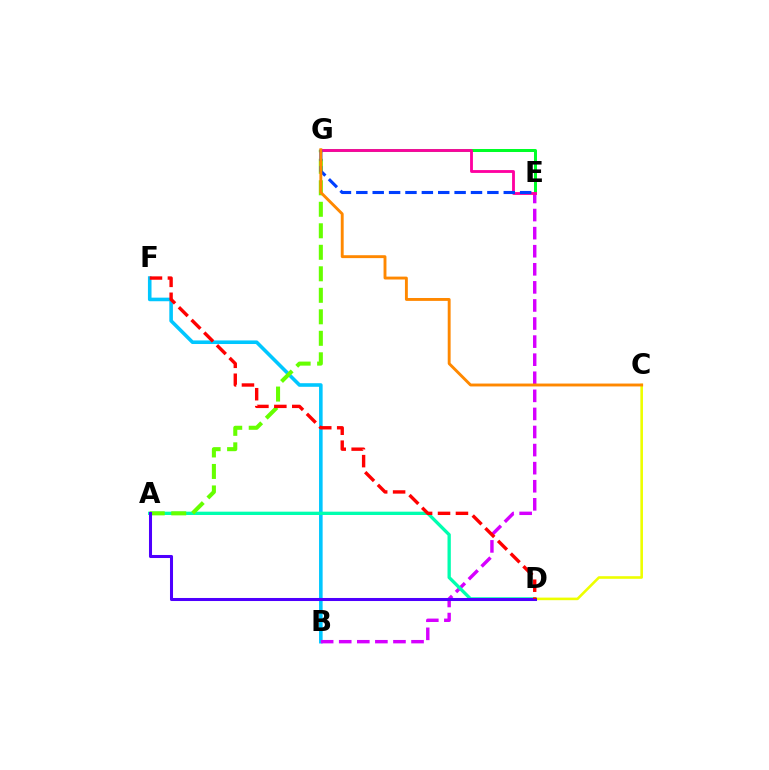{('E', 'G'): [{'color': '#00ff27', 'line_style': 'solid', 'thickness': 2.16}, {'color': '#ff00a0', 'line_style': 'solid', 'thickness': 2.04}, {'color': '#003fff', 'line_style': 'dashed', 'thickness': 2.23}], ('B', 'F'): [{'color': '#00c7ff', 'line_style': 'solid', 'thickness': 2.58}], ('B', 'E'): [{'color': '#d600ff', 'line_style': 'dashed', 'thickness': 2.46}], ('A', 'D'): [{'color': '#00ffaf', 'line_style': 'solid', 'thickness': 2.39}, {'color': '#4f00ff', 'line_style': 'solid', 'thickness': 2.19}], ('A', 'G'): [{'color': '#66ff00', 'line_style': 'dashed', 'thickness': 2.92}], ('C', 'D'): [{'color': '#eeff00', 'line_style': 'solid', 'thickness': 1.87}], ('D', 'F'): [{'color': '#ff0000', 'line_style': 'dashed', 'thickness': 2.44}], ('C', 'G'): [{'color': '#ff8800', 'line_style': 'solid', 'thickness': 2.08}]}